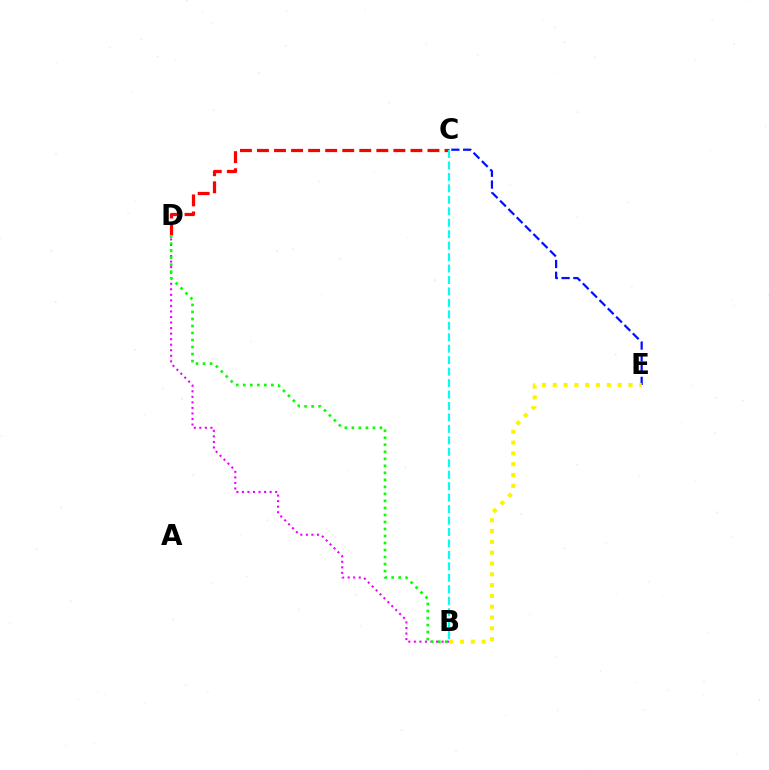{('C', 'D'): [{'color': '#ff0000', 'line_style': 'dashed', 'thickness': 2.32}], ('C', 'E'): [{'color': '#0010ff', 'line_style': 'dashed', 'thickness': 1.6}], ('B', 'D'): [{'color': '#ee00ff', 'line_style': 'dotted', 'thickness': 1.51}, {'color': '#08ff00', 'line_style': 'dotted', 'thickness': 1.91}], ('B', 'C'): [{'color': '#00fff6', 'line_style': 'dashed', 'thickness': 1.56}], ('B', 'E'): [{'color': '#fcf500', 'line_style': 'dotted', 'thickness': 2.94}]}